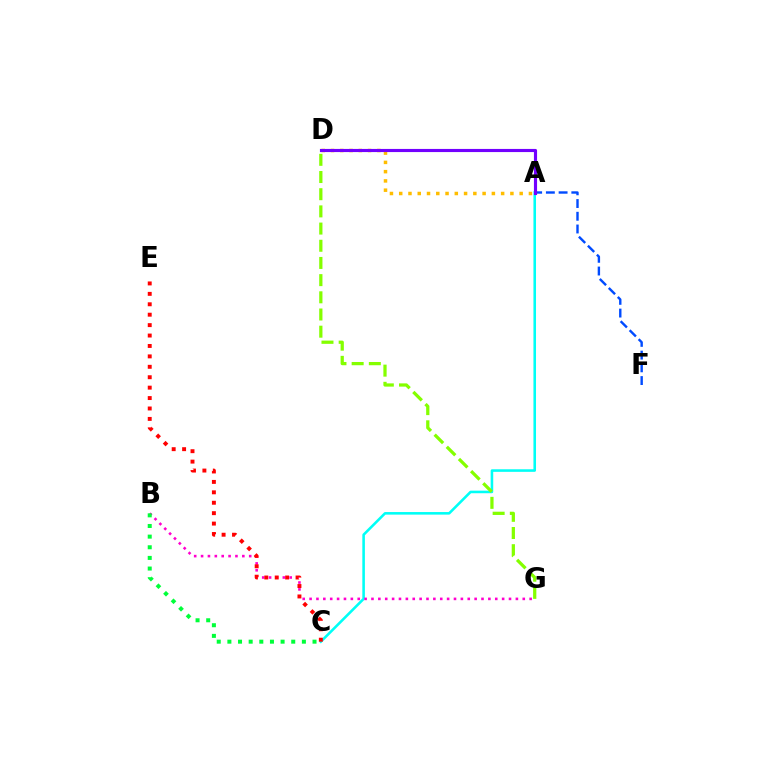{('A', 'F'): [{'color': '#004bff', 'line_style': 'dashed', 'thickness': 1.73}], ('A', 'C'): [{'color': '#00fff6', 'line_style': 'solid', 'thickness': 1.85}], ('D', 'G'): [{'color': '#84ff00', 'line_style': 'dashed', 'thickness': 2.33}], ('B', 'G'): [{'color': '#ff00cf', 'line_style': 'dotted', 'thickness': 1.87}], ('A', 'D'): [{'color': '#ffbd00', 'line_style': 'dotted', 'thickness': 2.52}, {'color': '#7200ff', 'line_style': 'solid', 'thickness': 2.26}], ('C', 'E'): [{'color': '#ff0000', 'line_style': 'dotted', 'thickness': 2.83}], ('B', 'C'): [{'color': '#00ff39', 'line_style': 'dotted', 'thickness': 2.89}]}